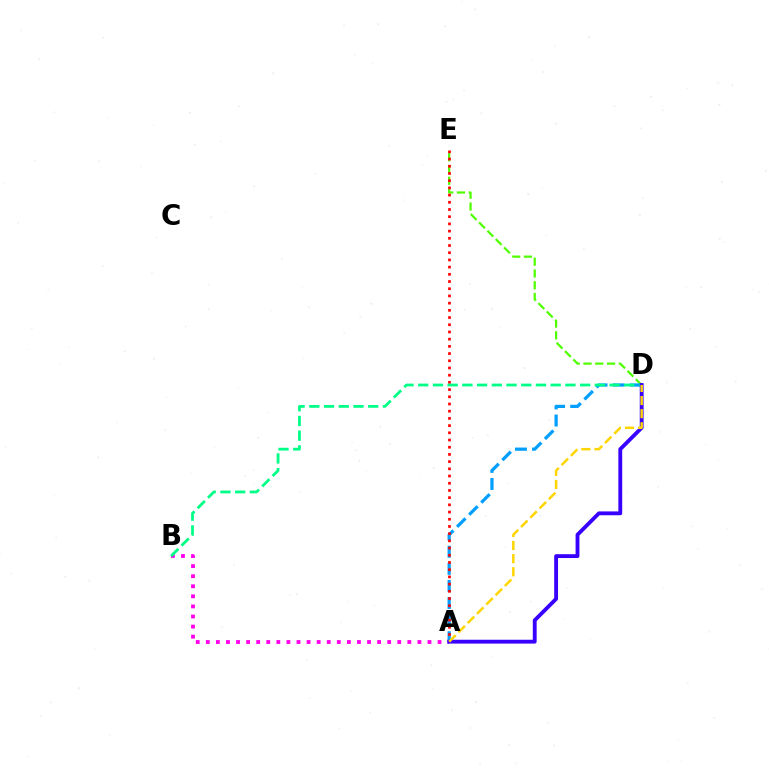{('A', 'B'): [{'color': '#ff00ed', 'line_style': 'dotted', 'thickness': 2.74}], ('D', 'E'): [{'color': '#4fff00', 'line_style': 'dashed', 'thickness': 1.6}], ('A', 'D'): [{'color': '#009eff', 'line_style': 'dashed', 'thickness': 2.32}, {'color': '#3700ff', 'line_style': 'solid', 'thickness': 2.77}, {'color': '#ffd500', 'line_style': 'dashed', 'thickness': 1.78}], ('A', 'E'): [{'color': '#ff0000', 'line_style': 'dotted', 'thickness': 1.96}], ('B', 'D'): [{'color': '#00ff86', 'line_style': 'dashed', 'thickness': 2.0}]}